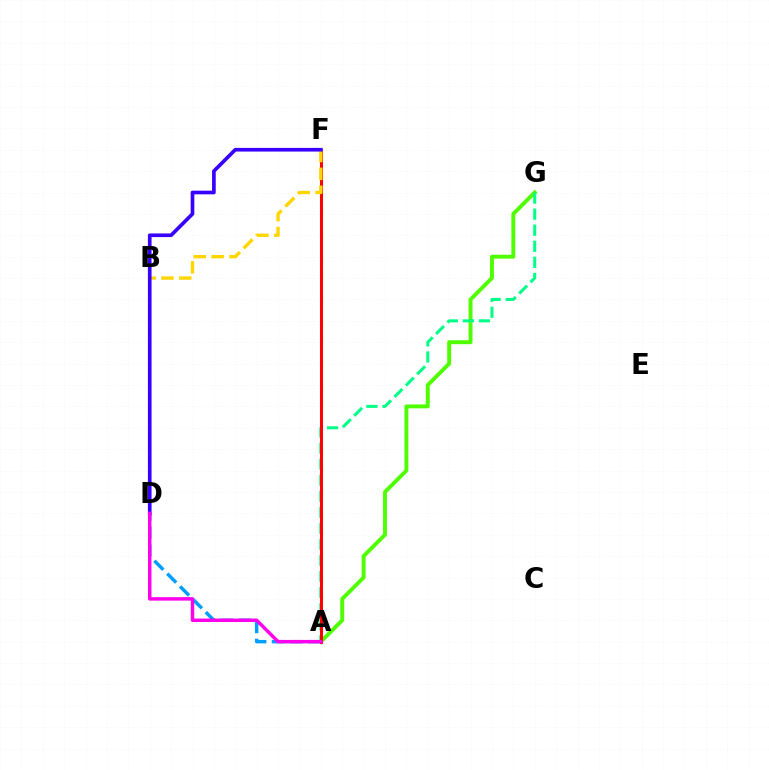{('A', 'D'): [{'color': '#009eff', 'line_style': 'dashed', 'thickness': 2.47}, {'color': '#ff00ed', 'line_style': 'solid', 'thickness': 2.5}], ('A', 'G'): [{'color': '#4fff00', 'line_style': 'solid', 'thickness': 2.82}, {'color': '#00ff86', 'line_style': 'dashed', 'thickness': 2.18}], ('A', 'F'): [{'color': '#ff0000', 'line_style': 'solid', 'thickness': 2.2}], ('B', 'F'): [{'color': '#ffd500', 'line_style': 'dashed', 'thickness': 2.43}], ('D', 'F'): [{'color': '#3700ff', 'line_style': 'solid', 'thickness': 2.64}]}